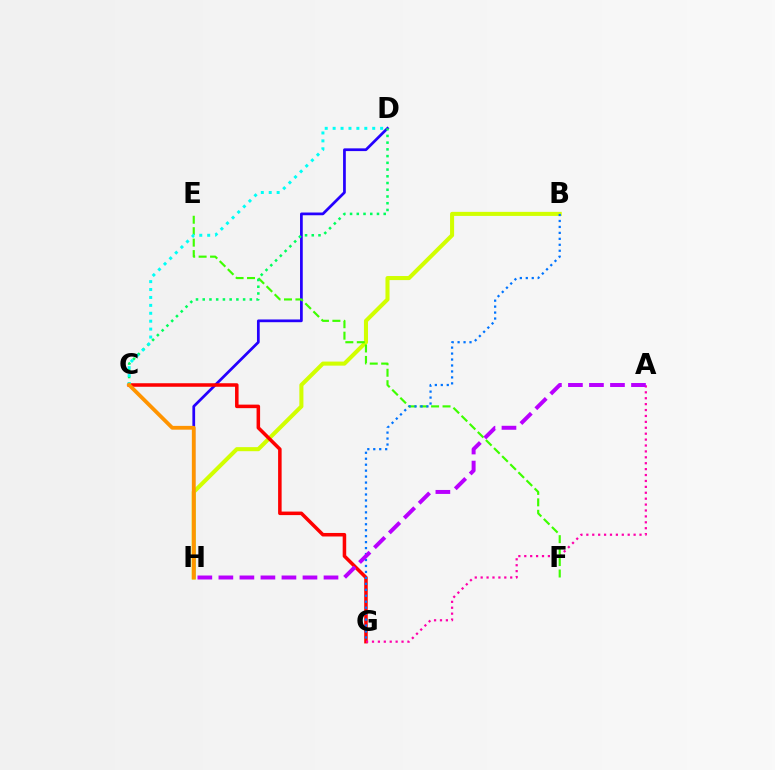{('B', 'H'): [{'color': '#d1ff00', 'line_style': 'solid', 'thickness': 2.92}], ('D', 'H'): [{'color': '#2500ff', 'line_style': 'solid', 'thickness': 1.97}], ('C', 'G'): [{'color': '#ff0000', 'line_style': 'solid', 'thickness': 2.54}], ('A', 'G'): [{'color': '#ff00ac', 'line_style': 'dotted', 'thickness': 1.61}], ('E', 'F'): [{'color': '#3dff00', 'line_style': 'dashed', 'thickness': 1.55}], ('B', 'G'): [{'color': '#0074ff', 'line_style': 'dotted', 'thickness': 1.62}], ('C', 'D'): [{'color': '#00ff5c', 'line_style': 'dotted', 'thickness': 1.83}, {'color': '#00fff6', 'line_style': 'dotted', 'thickness': 2.15}], ('A', 'H'): [{'color': '#b900ff', 'line_style': 'dashed', 'thickness': 2.86}], ('C', 'H'): [{'color': '#ff9400', 'line_style': 'solid', 'thickness': 2.73}]}